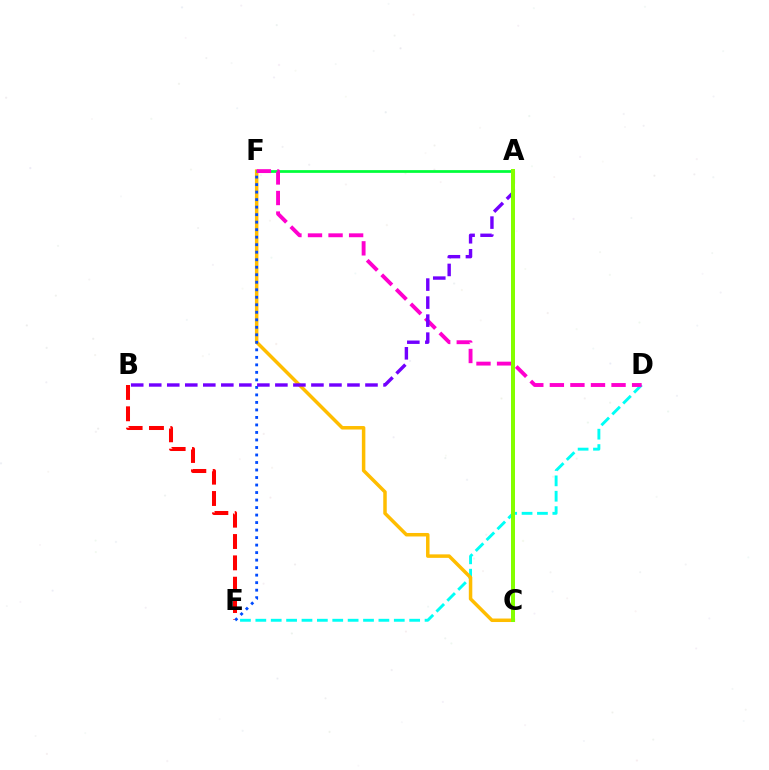{('D', 'E'): [{'color': '#00fff6', 'line_style': 'dashed', 'thickness': 2.09}], ('B', 'E'): [{'color': '#ff0000', 'line_style': 'dashed', 'thickness': 2.9}], ('C', 'F'): [{'color': '#ffbd00', 'line_style': 'solid', 'thickness': 2.52}], ('E', 'F'): [{'color': '#004bff', 'line_style': 'dotted', 'thickness': 2.04}], ('A', 'F'): [{'color': '#00ff39', 'line_style': 'solid', 'thickness': 1.97}], ('D', 'F'): [{'color': '#ff00cf', 'line_style': 'dashed', 'thickness': 2.79}], ('A', 'B'): [{'color': '#7200ff', 'line_style': 'dashed', 'thickness': 2.45}], ('A', 'C'): [{'color': '#84ff00', 'line_style': 'solid', 'thickness': 2.88}]}